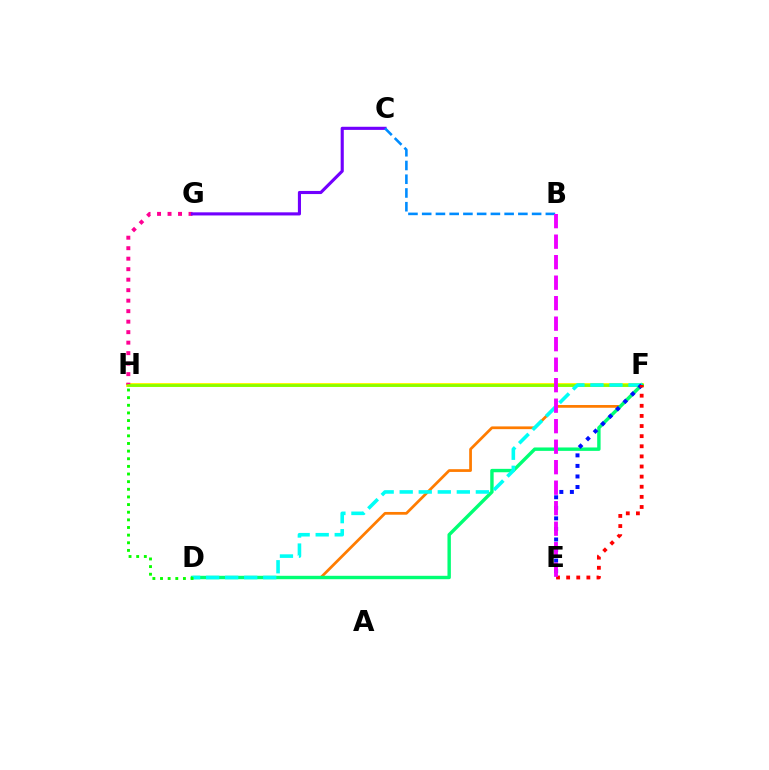{('F', 'H'): [{'color': '#fcf500', 'line_style': 'solid', 'thickness': 2.8}, {'color': '#84ff00', 'line_style': 'solid', 'thickness': 1.97}], ('G', 'H'): [{'color': '#ff0094', 'line_style': 'dotted', 'thickness': 2.85}], ('D', 'F'): [{'color': '#ff7c00', 'line_style': 'solid', 'thickness': 1.97}, {'color': '#00ff74', 'line_style': 'solid', 'thickness': 2.45}, {'color': '#00fff6', 'line_style': 'dashed', 'thickness': 2.59}], ('C', 'G'): [{'color': '#7200ff', 'line_style': 'solid', 'thickness': 2.25}], ('B', 'C'): [{'color': '#008cff', 'line_style': 'dashed', 'thickness': 1.87}], ('E', 'F'): [{'color': '#0010ff', 'line_style': 'dotted', 'thickness': 2.87}, {'color': '#ff0000', 'line_style': 'dotted', 'thickness': 2.75}], ('B', 'E'): [{'color': '#ee00ff', 'line_style': 'dashed', 'thickness': 2.79}], ('D', 'H'): [{'color': '#08ff00', 'line_style': 'dotted', 'thickness': 2.08}]}